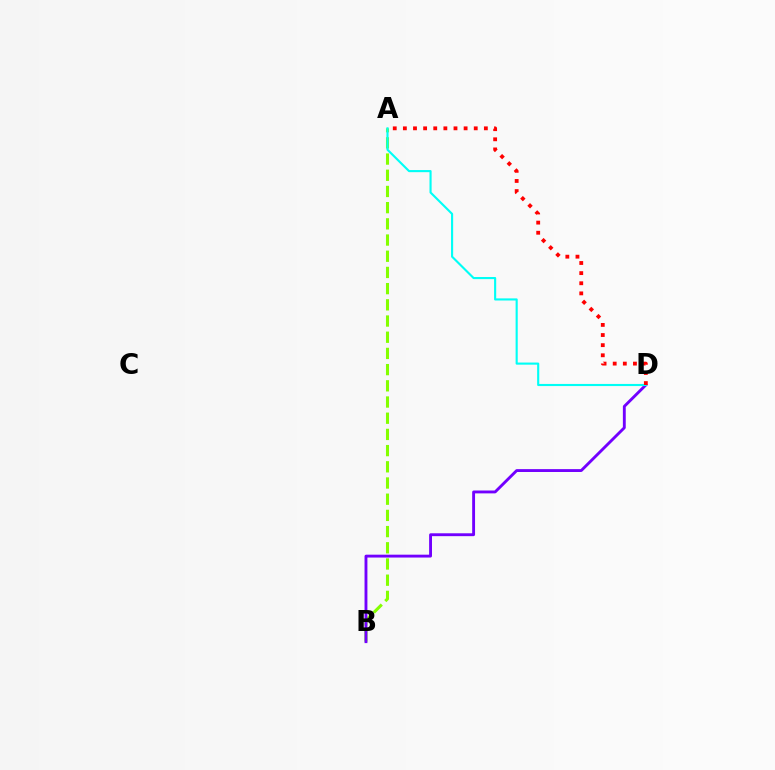{('A', 'B'): [{'color': '#84ff00', 'line_style': 'dashed', 'thickness': 2.2}], ('B', 'D'): [{'color': '#7200ff', 'line_style': 'solid', 'thickness': 2.07}], ('A', 'D'): [{'color': '#00fff6', 'line_style': 'solid', 'thickness': 1.53}, {'color': '#ff0000', 'line_style': 'dotted', 'thickness': 2.75}]}